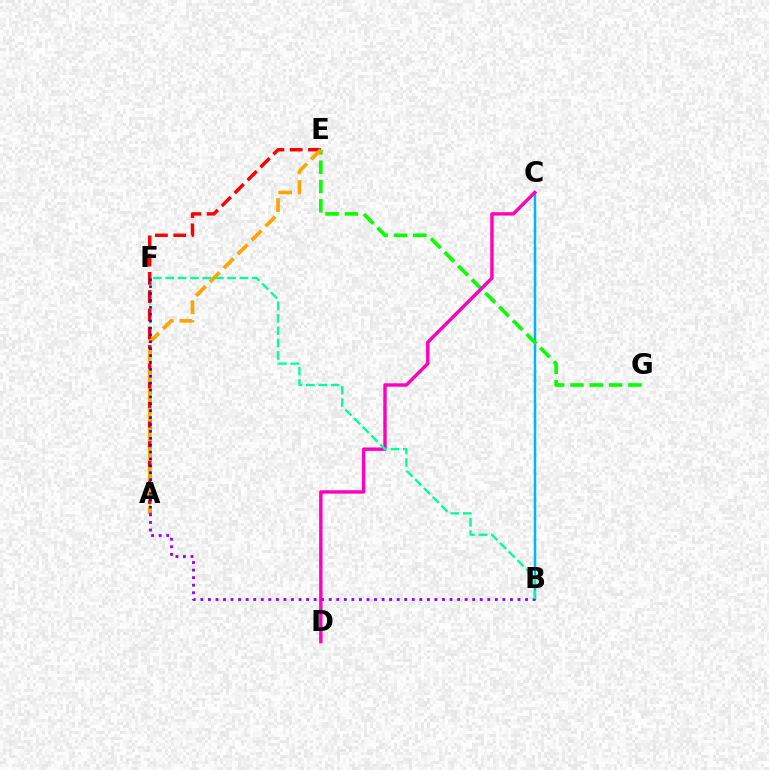{('A', 'F'): [{'color': '#b3ff00', 'line_style': 'dotted', 'thickness': 1.71}, {'color': '#0010ff', 'line_style': 'dotted', 'thickness': 1.87}], ('B', 'C'): [{'color': '#00b5ff', 'line_style': 'solid', 'thickness': 1.8}], ('E', 'G'): [{'color': '#08ff00', 'line_style': 'dashed', 'thickness': 2.62}], ('A', 'E'): [{'color': '#ff0000', 'line_style': 'dashed', 'thickness': 2.48}, {'color': '#ffa500', 'line_style': 'dashed', 'thickness': 2.67}], ('C', 'D'): [{'color': '#ff00bd', 'line_style': 'solid', 'thickness': 2.45}], ('A', 'B'): [{'color': '#9b00ff', 'line_style': 'dotted', 'thickness': 2.05}], ('B', 'F'): [{'color': '#00ff9d', 'line_style': 'dashed', 'thickness': 1.68}]}